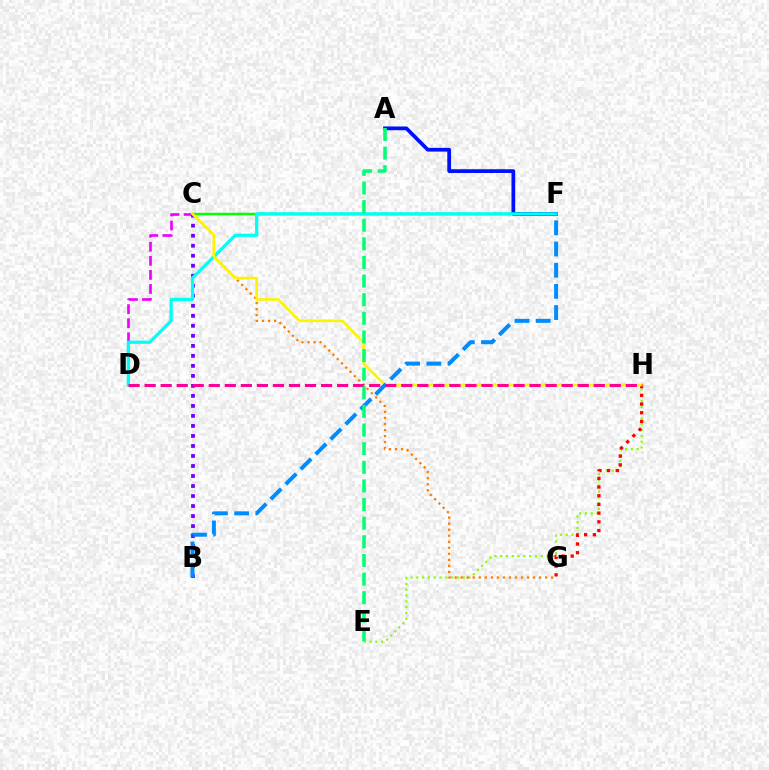{('C', 'D'): [{'color': '#ee00ff', 'line_style': 'dashed', 'thickness': 1.91}], ('E', 'H'): [{'color': '#84ff00', 'line_style': 'dotted', 'thickness': 1.57}], ('C', 'F'): [{'color': '#08ff00', 'line_style': 'solid', 'thickness': 1.79}], ('C', 'G'): [{'color': '#ff7c00', 'line_style': 'dotted', 'thickness': 1.64}], ('G', 'H'): [{'color': '#ff0000', 'line_style': 'dotted', 'thickness': 2.37}], ('A', 'F'): [{'color': '#0010ff', 'line_style': 'solid', 'thickness': 2.7}], ('B', 'C'): [{'color': '#7200ff', 'line_style': 'dotted', 'thickness': 2.72}], ('D', 'F'): [{'color': '#00fff6', 'line_style': 'solid', 'thickness': 2.33}], ('C', 'H'): [{'color': '#fcf500', 'line_style': 'solid', 'thickness': 1.9}], ('B', 'F'): [{'color': '#008cff', 'line_style': 'dashed', 'thickness': 2.88}], ('D', 'H'): [{'color': '#ff0094', 'line_style': 'dashed', 'thickness': 2.18}], ('A', 'E'): [{'color': '#00ff74', 'line_style': 'dashed', 'thickness': 2.53}]}